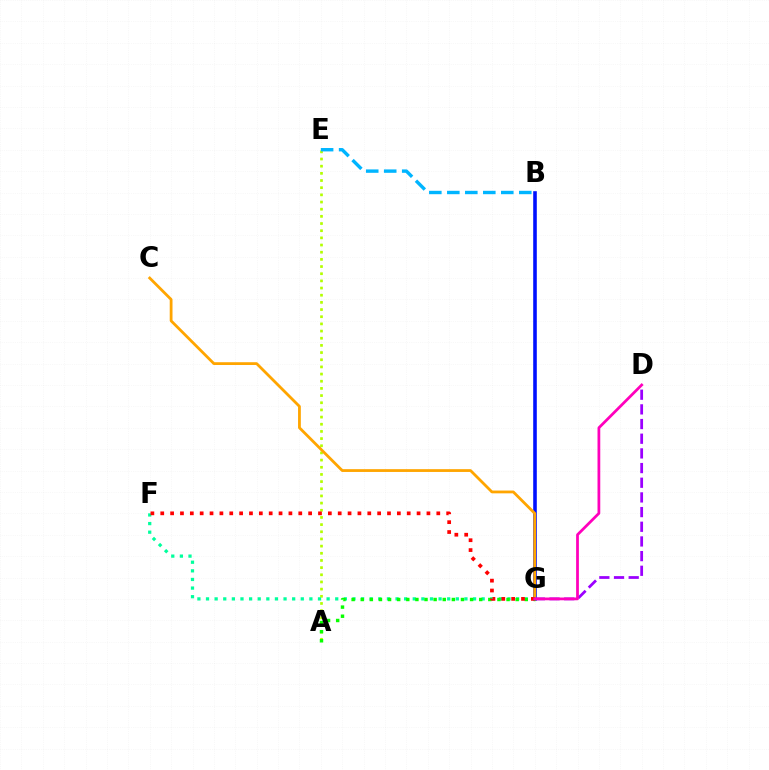{('A', 'E'): [{'color': '#b3ff00', 'line_style': 'dotted', 'thickness': 1.95}], ('B', 'G'): [{'color': '#0010ff', 'line_style': 'solid', 'thickness': 2.59}], ('C', 'G'): [{'color': '#ffa500', 'line_style': 'solid', 'thickness': 2.01}], ('D', 'G'): [{'color': '#9b00ff', 'line_style': 'dashed', 'thickness': 1.99}, {'color': '#ff00bd', 'line_style': 'solid', 'thickness': 1.98}], ('B', 'E'): [{'color': '#00b5ff', 'line_style': 'dashed', 'thickness': 2.44}], ('F', 'G'): [{'color': '#00ff9d', 'line_style': 'dotted', 'thickness': 2.34}, {'color': '#ff0000', 'line_style': 'dotted', 'thickness': 2.68}], ('A', 'G'): [{'color': '#08ff00', 'line_style': 'dotted', 'thickness': 2.48}]}